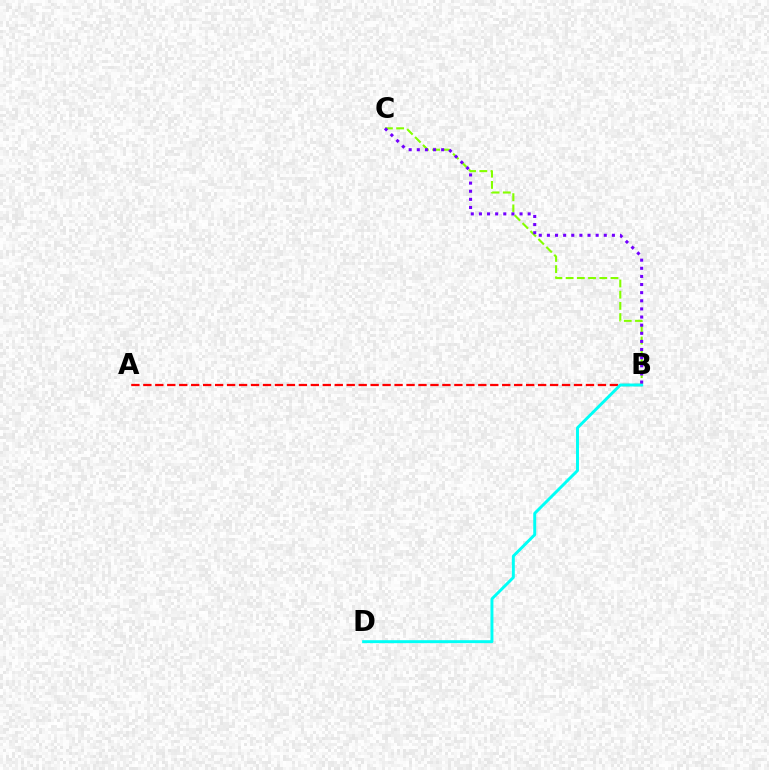{('A', 'B'): [{'color': '#ff0000', 'line_style': 'dashed', 'thickness': 1.63}], ('B', 'C'): [{'color': '#84ff00', 'line_style': 'dashed', 'thickness': 1.52}, {'color': '#7200ff', 'line_style': 'dotted', 'thickness': 2.21}], ('B', 'D'): [{'color': '#00fff6', 'line_style': 'solid', 'thickness': 2.12}]}